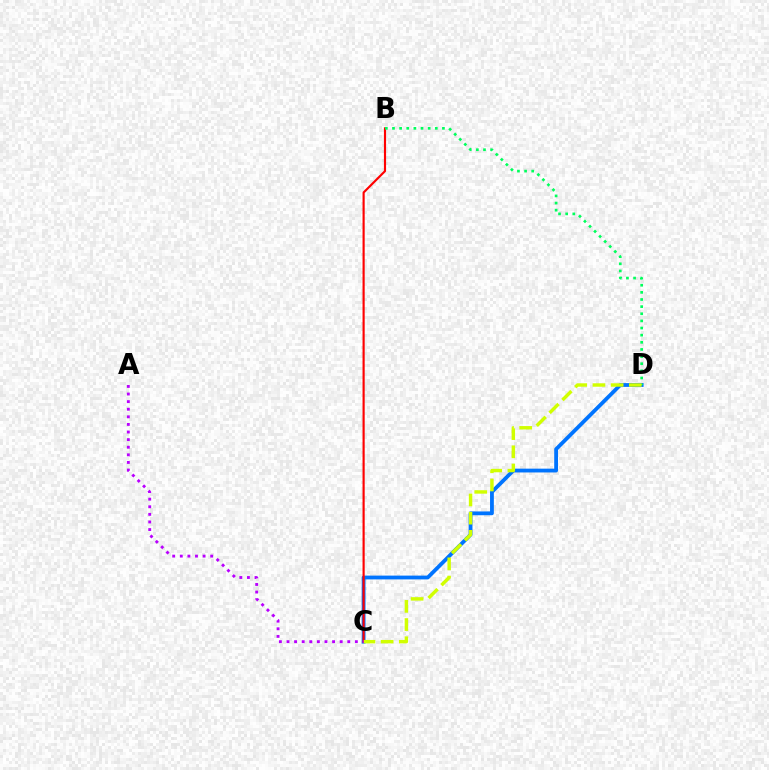{('C', 'D'): [{'color': '#0074ff', 'line_style': 'solid', 'thickness': 2.74}, {'color': '#d1ff00', 'line_style': 'dashed', 'thickness': 2.47}], ('B', 'C'): [{'color': '#ff0000', 'line_style': 'solid', 'thickness': 1.55}], ('B', 'D'): [{'color': '#00ff5c', 'line_style': 'dotted', 'thickness': 1.94}], ('A', 'C'): [{'color': '#b900ff', 'line_style': 'dotted', 'thickness': 2.06}]}